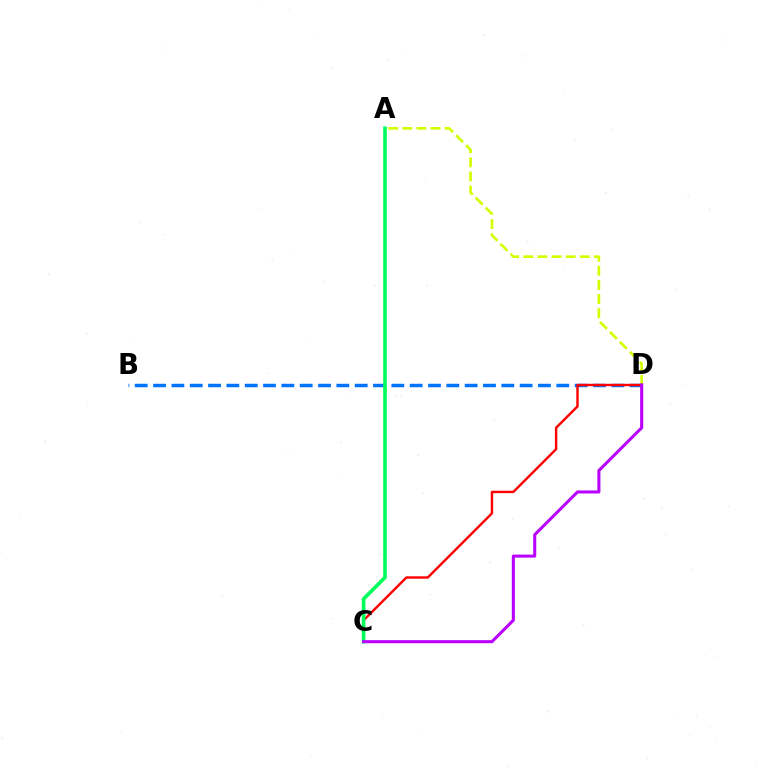{('A', 'D'): [{'color': '#d1ff00', 'line_style': 'dashed', 'thickness': 1.92}], ('B', 'D'): [{'color': '#0074ff', 'line_style': 'dashed', 'thickness': 2.49}], ('C', 'D'): [{'color': '#ff0000', 'line_style': 'solid', 'thickness': 1.74}, {'color': '#b900ff', 'line_style': 'solid', 'thickness': 2.2}], ('A', 'C'): [{'color': '#00ff5c', 'line_style': 'solid', 'thickness': 2.64}]}